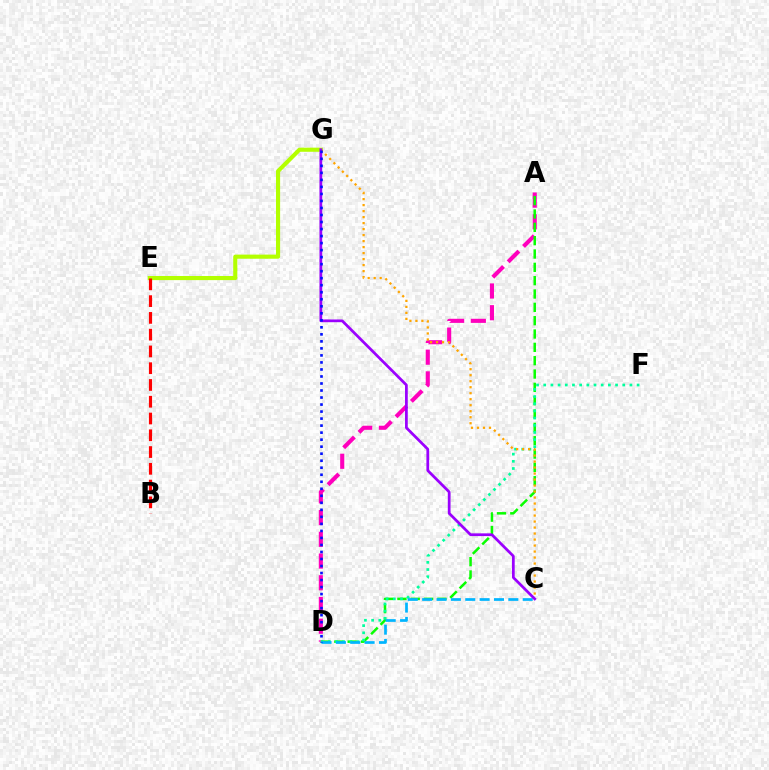{('E', 'G'): [{'color': '#b3ff00', 'line_style': 'solid', 'thickness': 2.96}], ('B', 'E'): [{'color': '#ff0000', 'line_style': 'dashed', 'thickness': 2.28}], ('A', 'D'): [{'color': '#ff00bd', 'line_style': 'dashed', 'thickness': 2.95}, {'color': '#08ff00', 'line_style': 'dashed', 'thickness': 1.81}], ('D', 'F'): [{'color': '#00ff9d', 'line_style': 'dotted', 'thickness': 1.95}], ('C', 'D'): [{'color': '#00b5ff', 'line_style': 'dashed', 'thickness': 1.95}], ('C', 'G'): [{'color': '#ffa500', 'line_style': 'dotted', 'thickness': 1.63}, {'color': '#9b00ff', 'line_style': 'solid', 'thickness': 1.97}], ('D', 'G'): [{'color': '#0010ff', 'line_style': 'dotted', 'thickness': 1.91}]}